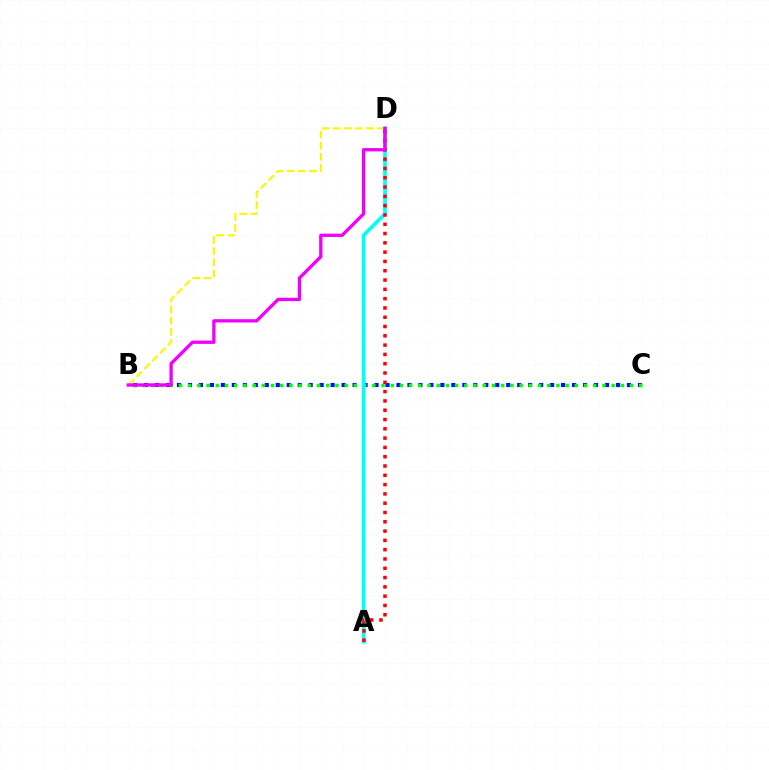{('B', 'D'): [{'color': '#fcf500', 'line_style': 'dashed', 'thickness': 1.51}, {'color': '#ee00ff', 'line_style': 'solid', 'thickness': 2.38}], ('B', 'C'): [{'color': '#0010ff', 'line_style': 'dotted', 'thickness': 2.98}, {'color': '#08ff00', 'line_style': 'dotted', 'thickness': 2.5}], ('A', 'D'): [{'color': '#00fff6', 'line_style': 'solid', 'thickness': 2.66}, {'color': '#ff0000', 'line_style': 'dotted', 'thickness': 2.53}]}